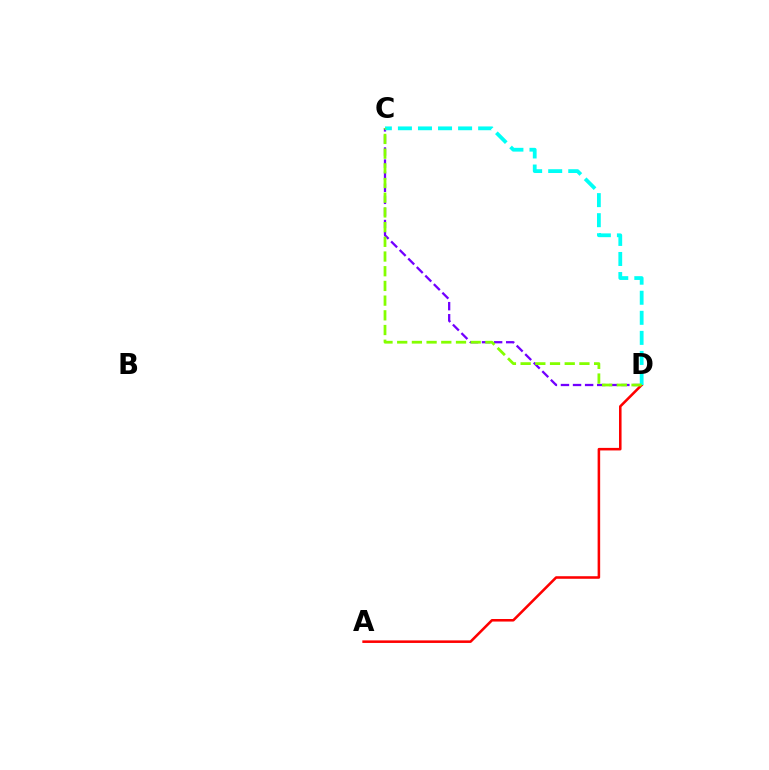{('C', 'D'): [{'color': '#7200ff', 'line_style': 'dashed', 'thickness': 1.64}, {'color': '#00fff6', 'line_style': 'dashed', 'thickness': 2.72}, {'color': '#84ff00', 'line_style': 'dashed', 'thickness': 2.0}], ('A', 'D'): [{'color': '#ff0000', 'line_style': 'solid', 'thickness': 1.84}]}